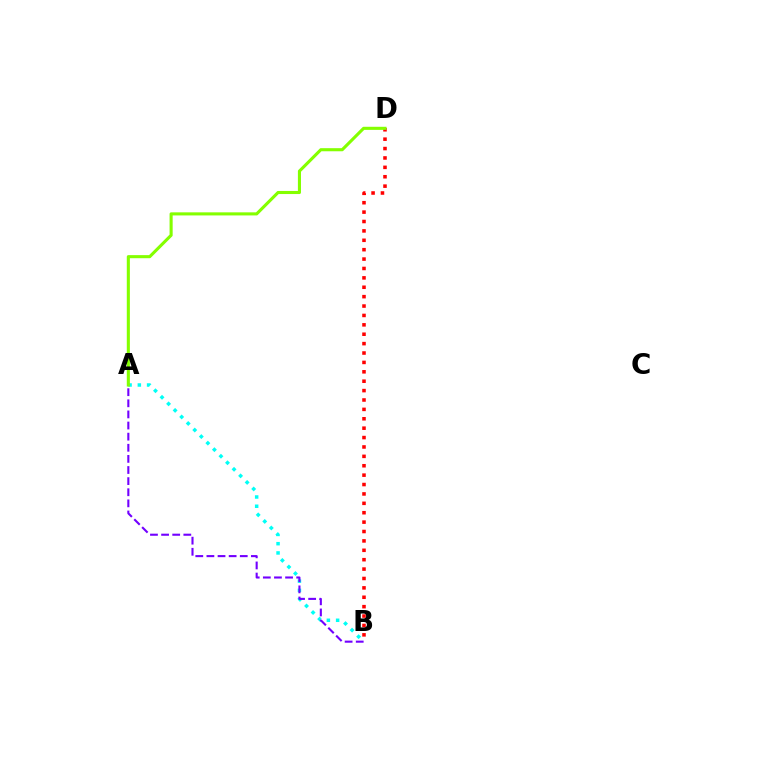{('A', 'B'): [{'color': '#00fff6', 'line_style': 'dotted', 'thickness': 2.52}, {'color': '#7200ff', 'line_style': 'dashed', 'thickness': 1.51}], ('B', 'D'): [{'color': '#ff0000', 'line_style': 'dotted', 'thickness': 2.55}], ('A', 'D'): [{'color': '#84ff00', 'line_style': 'solid', 'thickness': 2.23}]}